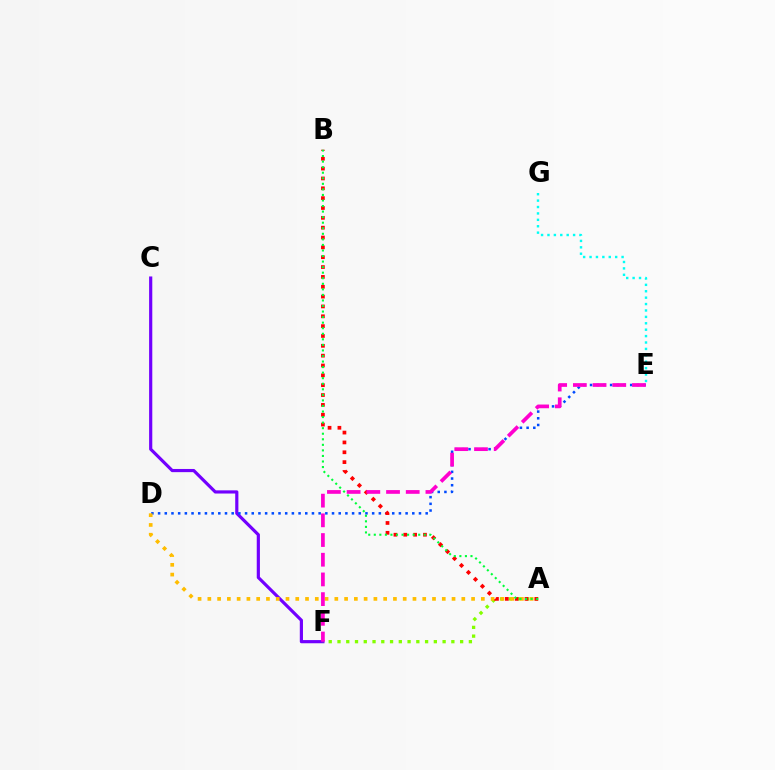{('C', 'F'): [{'color': '#7200ff', 'line_style': 'solid', 'thickness': 2.29}], ('E', 'G'): [{'color': '#00fff6', 'line_style': 'dotted', 'thickness': 1.74}], ('D', 'E'): [{'color': '#004bff', 'line_style': 'dotted', 'thickness': 1.82}], ('A', 'F'): [{'color': '#84ff00', 'line_style': 'dotted', 'thickness': 2.38}], ('A', 'D'): [{'color': '#ffbd00', 'line_style': 'dotted', 'thickness': 2.65}], ('A', 'B'): [{'color': '#ff0000', 'line_style': 'dotted', 'thickness': 2.67}, {'color': '#00ff39', 'line_style': 'dotted', 'thickness': 1.51}], ('E', 'F'): [{'color': '#ff00cf', 'line_style': 'dashed', 'thickness': 2.68}]}